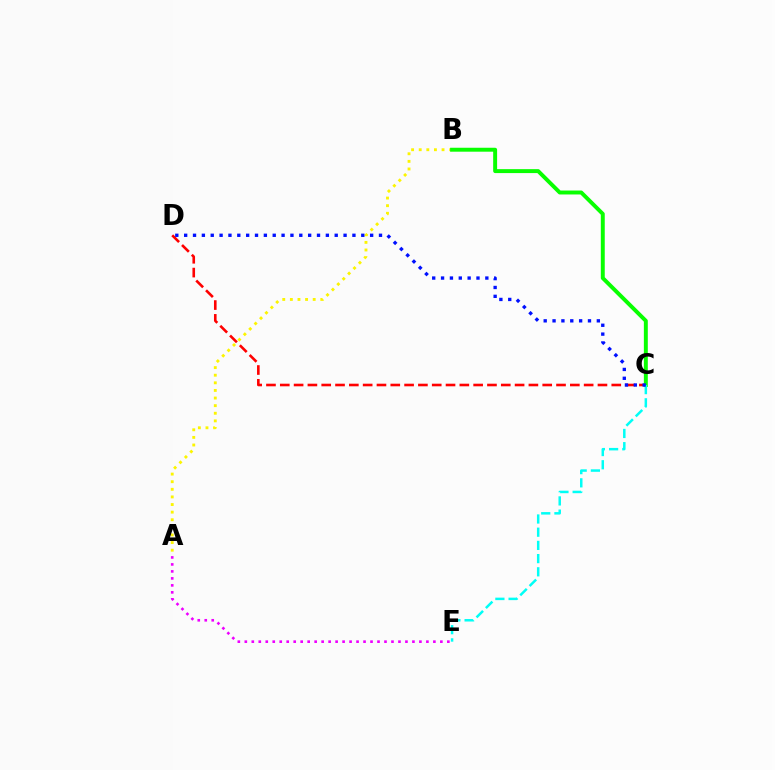{('A', 'E'): [{'color': '#ee00ff', 'line_style': 'dotted', 'thickness': 1.9}], ('C', 'D'): [{'color': '#ff0000', 'line_style': 'dashed', 'thickness': 1.88}, {'color': '#0010ff', 'line_style': 'dotted', 'thickness': 2.41}], ('A', 'B'): [{'color': '#fcf500', 'line_style': 'dotted', 'thickness': 2.07}], ('B', 'C'): [{'color': '#08ff00', 'line_style': 'solid', 'thickness': 2.84}], ('C', 'E'): [{'color': '#00fff6', 'line_style': 'dashed', 'thickness': 1.79}]}